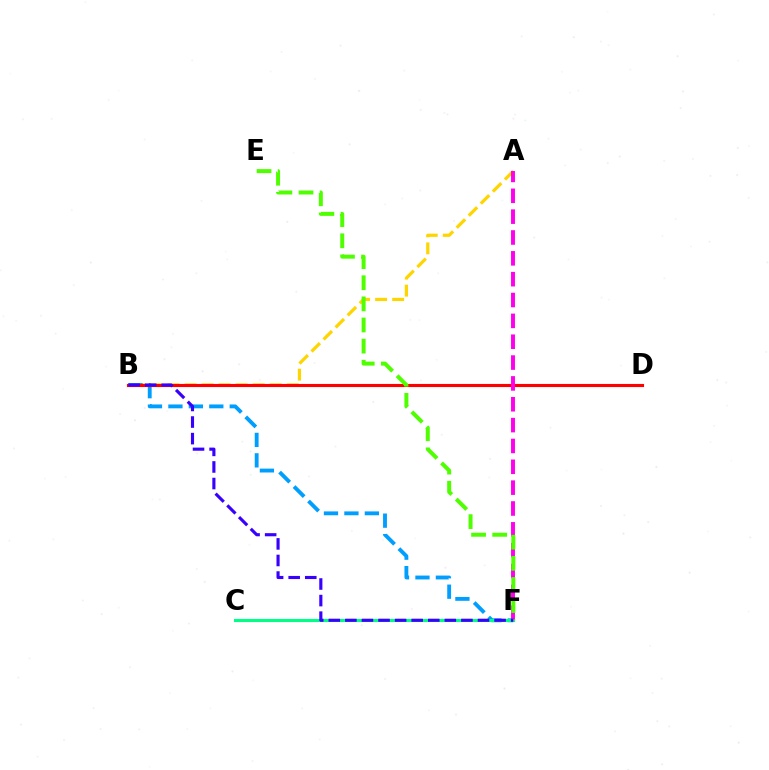{('A', 'B'): [{'color': '#ffd500', 'line_style': 'dashed', 'thickness': 2.32}], ('B', 'F'): [{'color': '#009eff', 'line_style': 'dashed', 'thickness': 2.78}, {'color': '#3700ff', 'line_style': 'dashed', 'thickness': 2.25}], ('B', 'D'): [{'color': '#ff0000', 'line_style': 'solid', 'thickness': 2.24}], ('C', 'F'): [{'color': '#00ff86', 'line_style': 'solid', 'thickness': 2.22}], ('A', 'F'): [{'color': '#ff00ed', 'line_style': 'dashed', 'thickness': 2.83}], ('E', 'F'): [{'color': '#4fff00', 'line_style': 'dashed', 'thickness': 2.87}]}